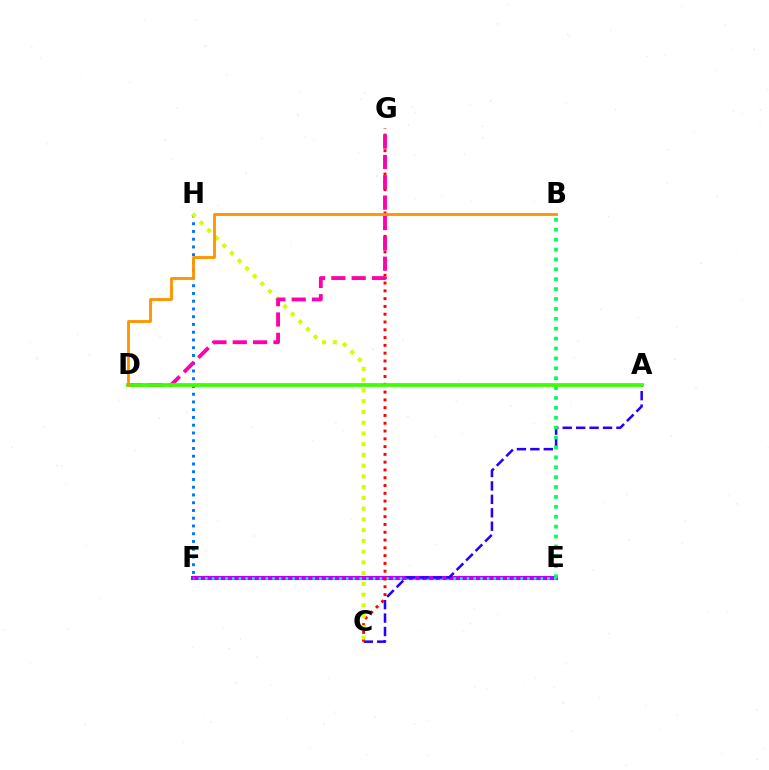{('E', 'F'): [{'color': '#b900ff', 'line_style': 'solid', 'thickness': 2.97}, {'color': '#00fff6', 'line_style': 'dotted', 'thickness': 1.82}], ('F', 'H'): [{'color': '#0074ff', 'line_style': 'dotted', 'thickness': 2.11}], ('A', 'C'): [{'color': '#2500ff', 'line_style': 'dashed', 'thickness': 1.82}], ('C', 'G'): [{'color': '#ff0000', 'line_style': 'dotted', 'thickness': 2.12}], ('C', 'H'): [{'color': '#d1ff00', 'line_style': 'dotted', 'thickness': 2.92}], ('B', 'E'): [{'color': '#00ff5c', 'line_style': 'dotted', 'thickness': 2.69}], ('D', 'G'): [{'color': '#ff00ac', 'line_style': 'dashed', 'thickness': 2.76}], ('A', 'D'): [{'color': '#3dff00', 'line_style': 'solid', 'thickness': 2.71}], ('B', 'D'): [{'color': '#ff9400', 'line_style': 'solid', 'thickness': 2.04}]}